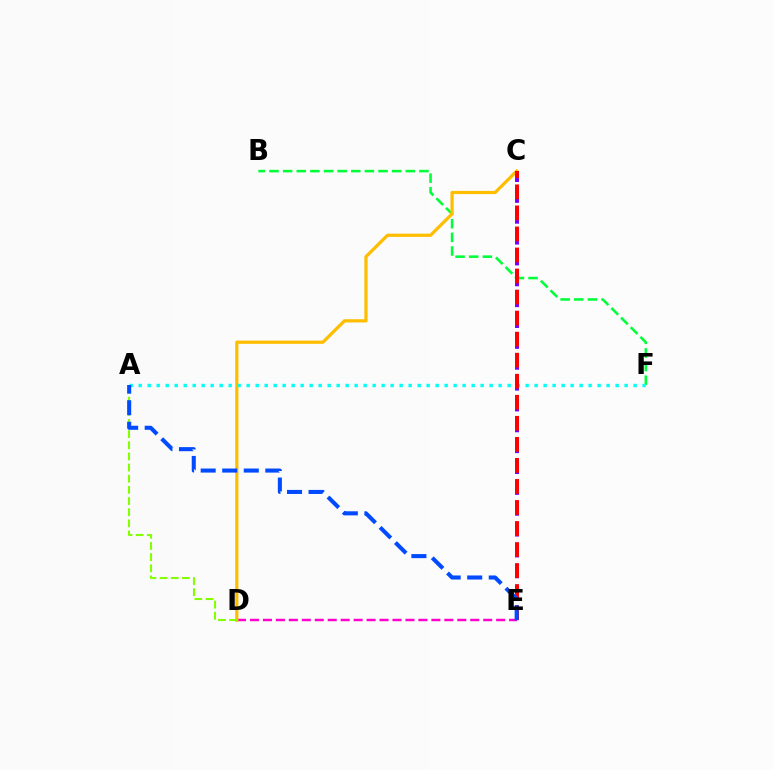{('D', 'E'): [{'color': '#ff00cf', 'line_style': 'dashed', 'thickness': 1.76}], ('B', 'F'): [{'color': '#00ff39', 'line_style': 'dashed', 'thickness': 1.85}], ('C', 'D'): [{'color': '#ffbd00', 'line_style': 'solid', 'thickness': 2.32}], ('A', 'D'): [{'color': '#84ff00', 'line_style': 'dashed', 'thickness': 1.52}], ('A', 'F'): [{'color': '#00fff6', 'line_style': 'dotted', 'thickness': 2.44}], ('C', 'E'): [{'color': '#7200ff', 'line_style': 'dashed', 'thickness': 2.83}, {'color': '#ff0000', 'line_style': 'dashed', 'thickness': 2.86}], ('A', 'E'): [{'color': '#004bff', 'line_style': 'dashed', 'thickness': 2.93}]}